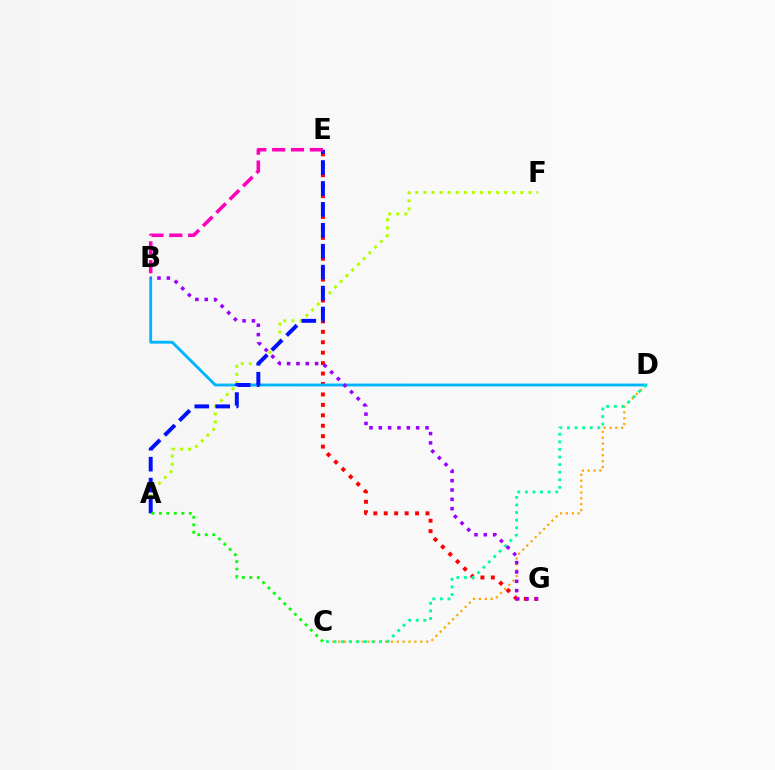{('C', 'D'): [{'color': '#ffa500', 'line_style': 'dotted', 'thickness': 1.59}, {'color': '#00ff9d', 'line_style': 'dotted', 'thickness': 2.06}], ('A', 'F'): [{'color': '#b3ff00', 'line_style': 'dotted', 'thickness': 2.2}], ('E', 'G'): [{'color': '#ff0000', 'line_style': 'dotted', 'thickness': 2.84}], ('B', 'D'): [{'color': '#00b5ff', 'line_style': 'solid', 'thickness': 2.06}], ('A', 'E'): [{'color': '#0010ff', 'line_style': 'dashed', 'thickness': 2.84}], ('B', 'G'): [{'color': '#9b00ff', 'line_style': 'dotted', 'thickness': 2.54}], ('A', 'C'): [{'color': '#08ff00', 'line_style': 'dotted', 'thickness': 2.03}], ('B', 'E'): [{'color': '#ff00bd', 'line_style': 'dashed', 'thickness': 2.56}]}